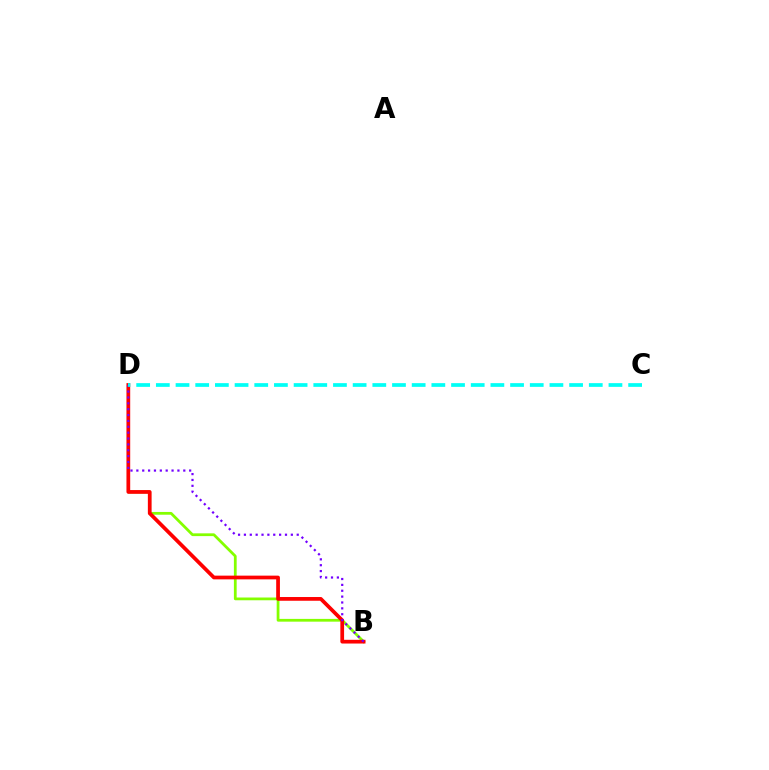{('B', 'D'): [{'color': '#84ff00', 'line_style': 'solid', 'thickness': 1.99}, {'color': '#ff0000', 'line_style': 'solid', 'thickness': 2.69}, {'color': '#7200ff', 'line_style': 'dotted', 'thickness': 1.59}], ('C', 'D'): [{'color': '#00fff6', 'line_style': 'dashed', 'thickness': 2.67}]}